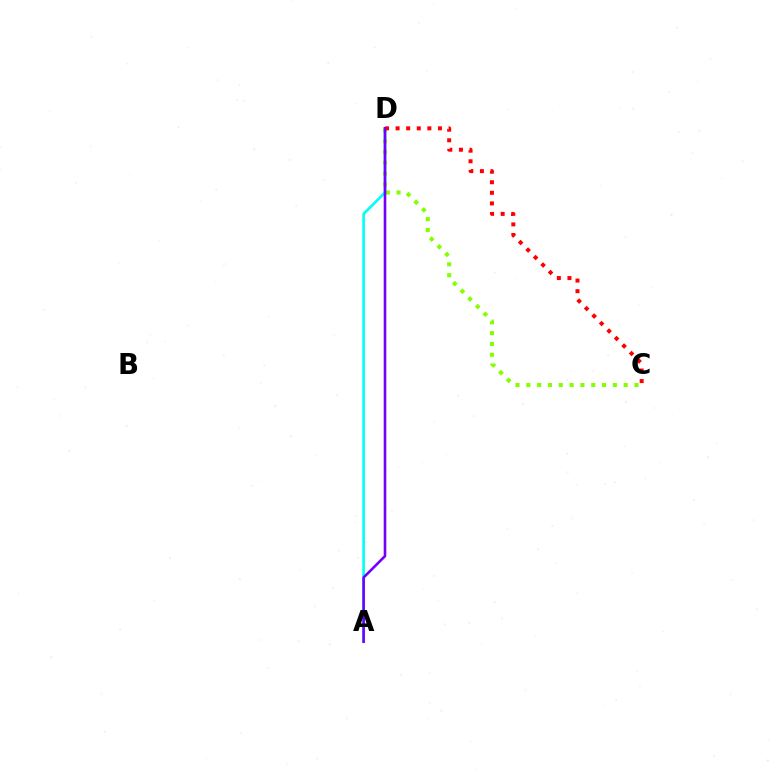{('A', 'D'): [{'color': '#00fff6', 'line_style': 'solid', 'thickness': 1.89}, {'color': '#7200ff', 'line_style': 'solid', 'thickness': 1.88}], ('C', 'D'): [{'color': '#84ff00', 'line_style': 'dotted', 'thickness': 2.94}, {'color': '#ff0000', 'line_style': 'dotted', 'thickness': 2.88}]}